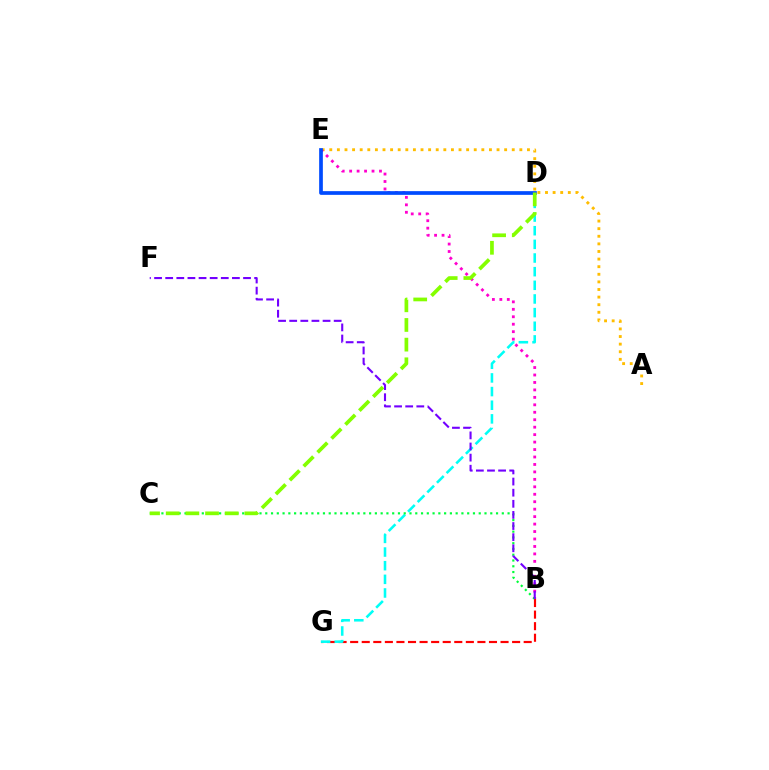{('A', 'E'): [{'color': '#ffbd00', 'line_style': 'dotted', 'thickness': 2.07}], ('B', 'G'): [{'color': '#ff0000', 'line_style': 'dashed', 'thickness': 1.57}], ('D', 'G'): [{'color': '#00fff6', 'line_style': 'dashed', 'thickness': 1.85}], ('B', 'E'): [{'color': '#ff00cf', 'line_style': 'dotted', 'thickness': 2.03}], ('D', 'E'): [{'color': '#004bff', 'line_style': 'solid', 'thickness': 2.67}], ('B', 'C'): [{'color': '#00ff39', 'line_style': 'dotted', 'thickness': 1.57}], ('B', 'F'): [{'color': '#7200ff', 'line_style': 'dashed', 'thickness': 1.51}], ('C', 'D'): [{'color': '#84ff00', 'line_style': 'dashed', 'thickness': 2.67}]}